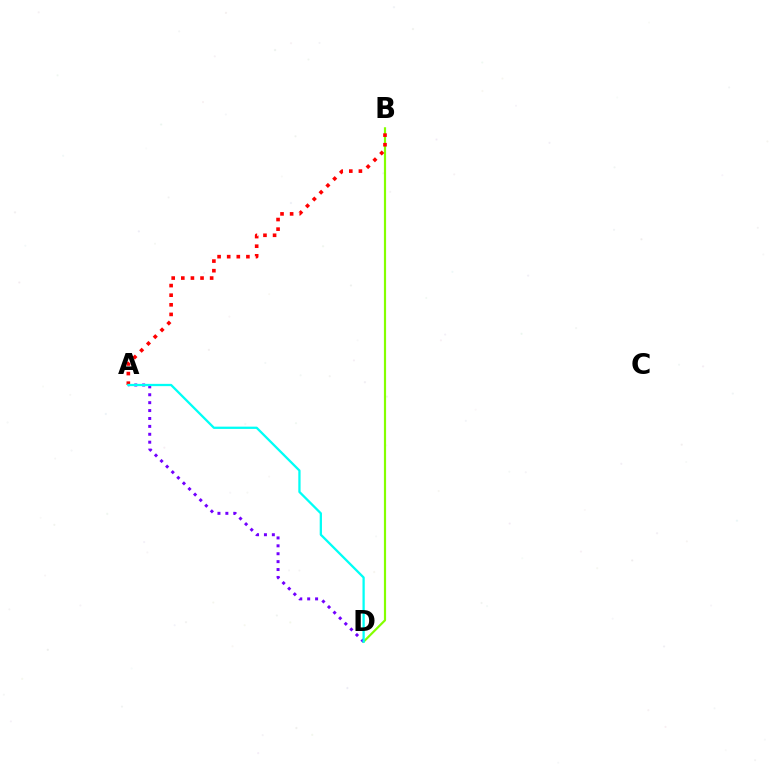{('B', 'D'): [{'color': '#84ff00', 'line_style': 'solid', 'thickness': 1.57}], ('A', 'D'): [{'color': '#7200ff', 'line_style': 'dotted', 'thickness': 2.15}, {'color': '#00fff6', 'line_style': 'solid', 'thickness': 1.64}], ('A', 'B'): [{'color': '#ff0000', 'line_style': 'dotted', 'thickness': 2.61}]}